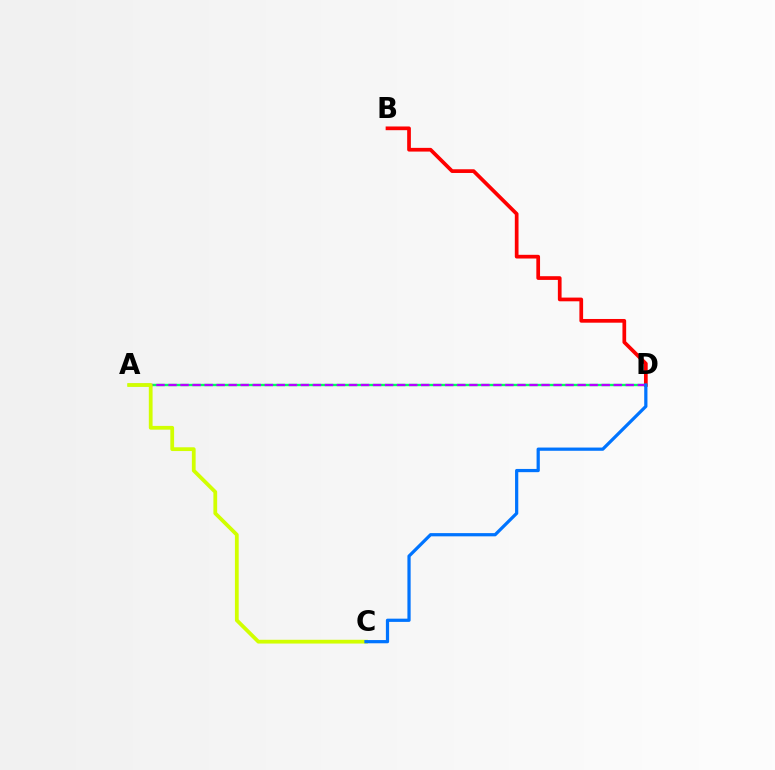{('A', 'D'): [{'color': '#00ff5c', 'line_style': 'solid', 'thickness': 1.72}, {'color': '#b900ff', 'line_style': 'dashed', 'thickness': 1.63}], ('B', 'D'): [{'color': '#ff0000', 'line_style': 'solid', 'thickness': 2.67}], ('A', 'C'): [{'color': '#d1ff00', 'line_style': 'solid', 'thickness': 2.71}], ('C', 'D'): [{'color': '#0074ff', 'line_style': 'solid', 'thickness': 2.32}]}